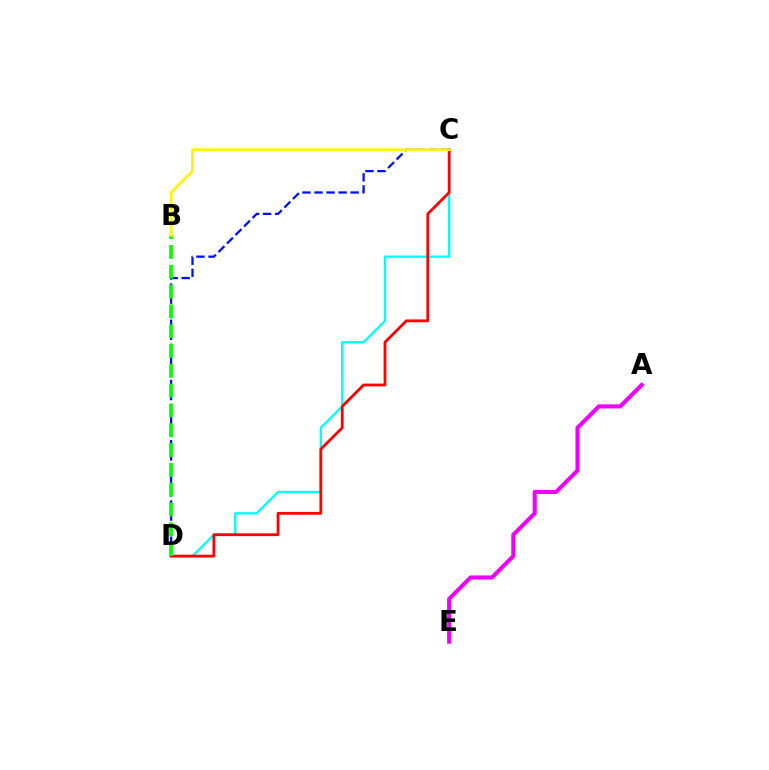{('C', 'D'): [{'color': '#0010ff', 'line_style': 'dashed', 'thickness': 1.64}, {'color': '#00fff6', 'line_style': 'solid', 'thickness': 1.68}, {'color': '#ff0000', 'line_style': 'solid', 'thickness': 2.02}], ('B', 'D'): [{'color': '#08ff00', 'line_style': 'dashed', 'thickness': 2.69}], ('A', 'E'): [{'color': '#ee00ff', 'line_style': 'solid', 'thickness': 2.96}], ('B', 'C'): [{'color': '#fcf500', 'line_style': 'solid', 'thickness': 2.0}]}